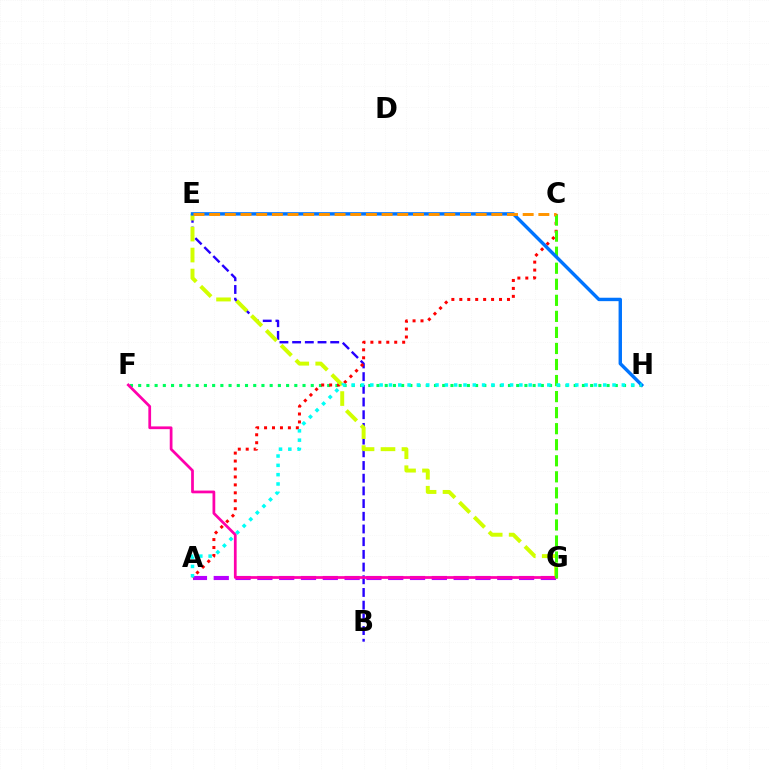{('F', 'H'): [{'color': '#00ff5c', 'line_style': 'dotted', 'thickness': 2.23}], ('A', 'G'): [{'color': '#b900ff', 'line_style': 'dashed', 'thickness': 2.96}], ('B', 'E'): [{'color': '#2500ff', 'line_style': 'dashed', 'thickness': 1.72}], ('A', 'C'): [{'color': '#ff0000', 'line_style': 'dotted', 'thickness': 2.16}], ('E', 'G'): [{'color': '#d1ff00', 'line_style': 'dashed', 'thickness': 2.85}], ('F', 'G'): [{'color': '#ff00ac', 'line_style': 'solid', 'thickness': 1.98}], ('C', 'G'): [{'color': '#3dff00', 'line_style': 'dashed', 'thickness': 2.18}], ('E', 'H'): [{'color': '#0074ff', 'line_style': 'solid', 'thickness': 2.45}], ('A', 'H'): [{'color': '#00fff6', 'line_style': 'dotted', 'thickness': 2.53}], ('C', 'E'): [{'color': '#ff9400', 'line_style': 'dashed', 'thickness': 2.13}]}